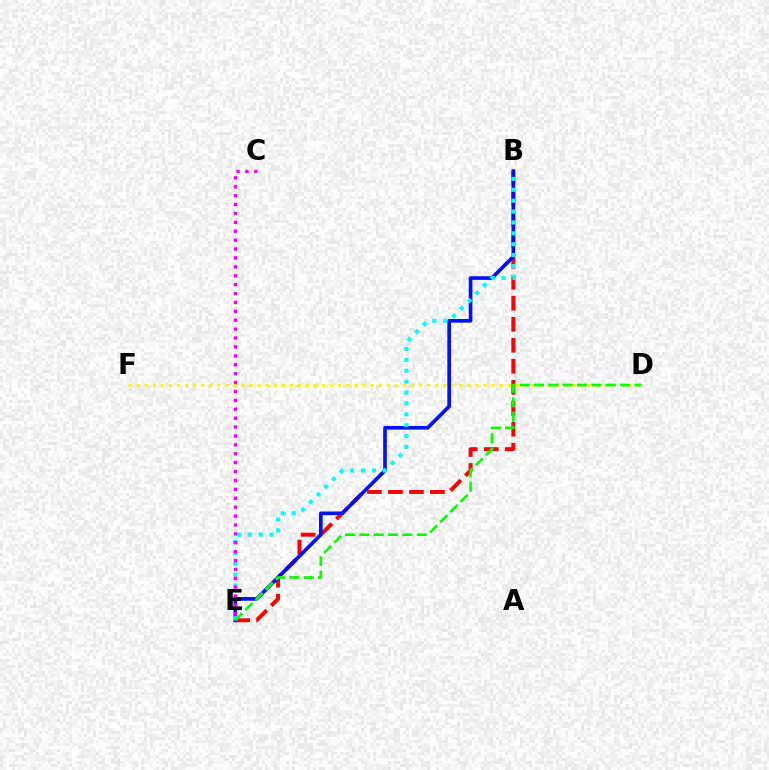{('B', 'E'): [{'color': '#ff0000', 'line_style': 'dashed', 'thickness': 2.85}, {'color': '#0010ff', 'line_style': 'solid', 'thickness': 2.63}, {'color': '#00fff6', 'line_style': 'dotted', 'thickness': 2.96}], ('D', 'F'): [{'color': '#fcf500', 'line_style': 'dotted', 'thickness': 2.19}], ('D', 'E'): [{'color': '#08ff00', 'line_style': 'dashed', 'thickness': 1.95}], ('C', 'E'): [{'color': '#ee00ff', 'line_style': 'dotted', 'thickness': 2.42}]}